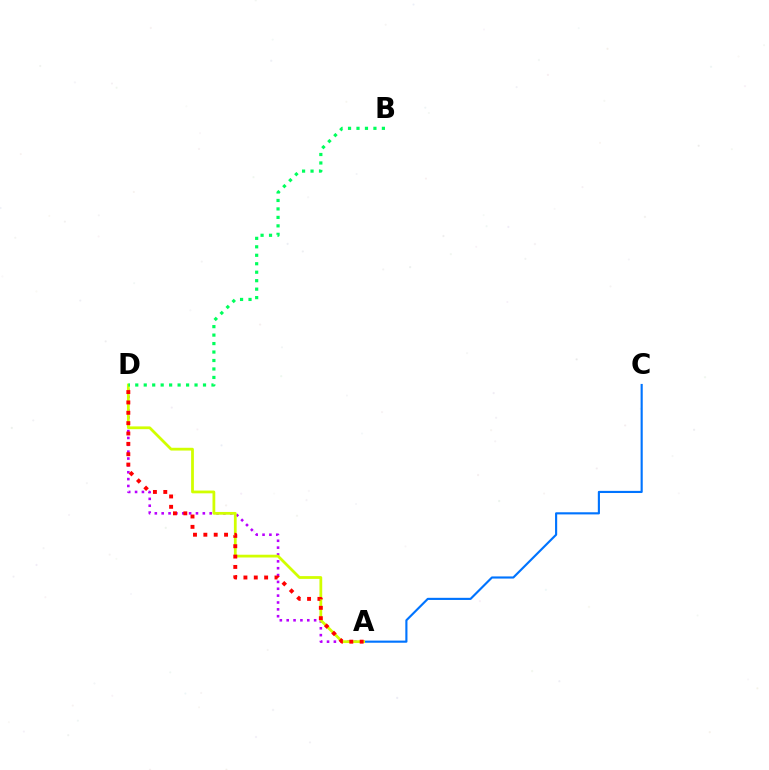{('A', 'C'): [{'color': '#0074ff', 'line_style': 'solid', 'thickness': 1.54}], ('A', 'D'): [{'color': '#b900ff', 'line_style': 'dotted', 'thickness': 1.86}, {'color': '#d1ff00', 'line_style': 'solid', 'thickness': 1.99}, {'color': '#ff0000', 'line_style': 'dotted', 'thickness': 2.81}], ('B', 'D'): [{'color': '#00ff5c', 'line_style': 'dotted', 'thickness': 2.3}]}